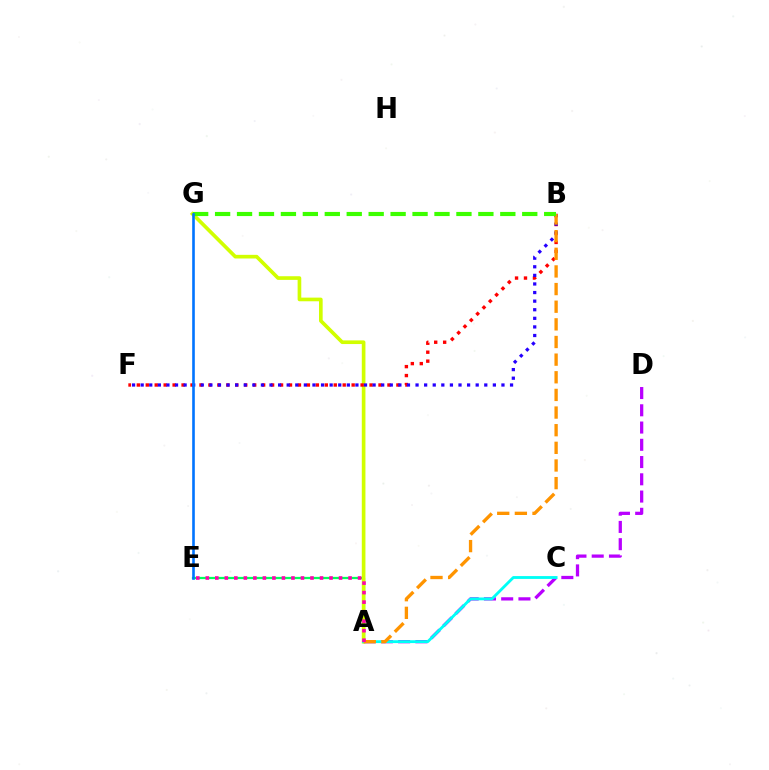{('A', 'D'): [{'color': '#b900ff', 'line_style': 'dashed', 'thickness': 2.34}], ('A', 'E'): [{'color': '#00ff5c', 'line_style': 'solid', 'thickness': 1.62}, {'color': '#ff00ac', 'line_style': 'dotted', 'thickness': 2.59}], ('A', 'G'): [{'color': '#d1ff00', 'line_style': 'solid', 'thickness': 2.63}], ('B', 'F'): [{'color': '#ff0000', 'line_style': 'dotted', 'thickness': 2.43}, {'color': '#2500ff', 'line_style': 'dotted', 'thickness': 2.33}], ('A', 'C'): [{'color': '#00fff6', 'line_style': 'solid', 'thickness': 2.04}], ('A', 'B'): [{'color': '#ff9400', 'line_style': 'dashed', 'thickness': 2.4}], ('B', 'G'): [{'color': '#3dff00', 'line_style': 'dashed', 'thickness': 2.98}], ('E', 'G'): [{'color': '#0074ff', 'line_style': 'solid', 'thickness': 1.88}]}